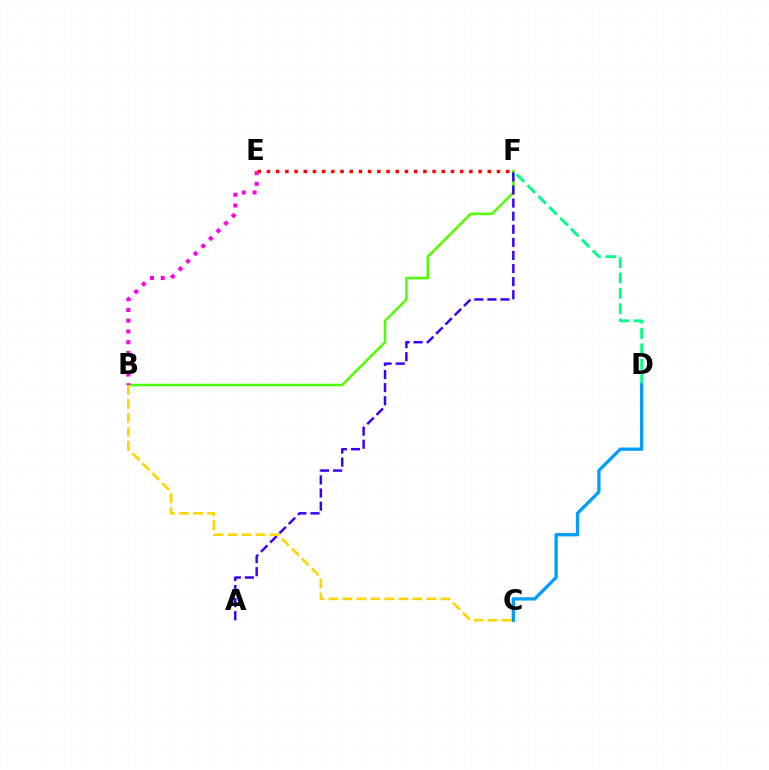{('B', 'F'): [{'color': '#4fff00', 'line_style': 'solid', 'thickness': 1.82}], ('A', 'F'): [{'color': '#3700ff', 'line_style': 'dashed', 'thickness': 1.78}], ('D', 'F'): [{'color': '#00ff86', 'line_style': 'dashed', 'thickness': 2.09}], ('B', 'E'): [{'color': '#ff00ed', 'line_style': 'dotted', 'thickness': 2.92}], ('C', 'D'): [{'color': '#009eff', 'line_style': 'solid', 'thickness': 2.38}], ('B', 'C'): [{'color': '#ffd500', 'line_style': 'dashed', 'thickness': 1.9}], ('E', 'F'): [{'color': '#ff0000', 'line_style': 'dotted', 'thickness': 2.5}]}